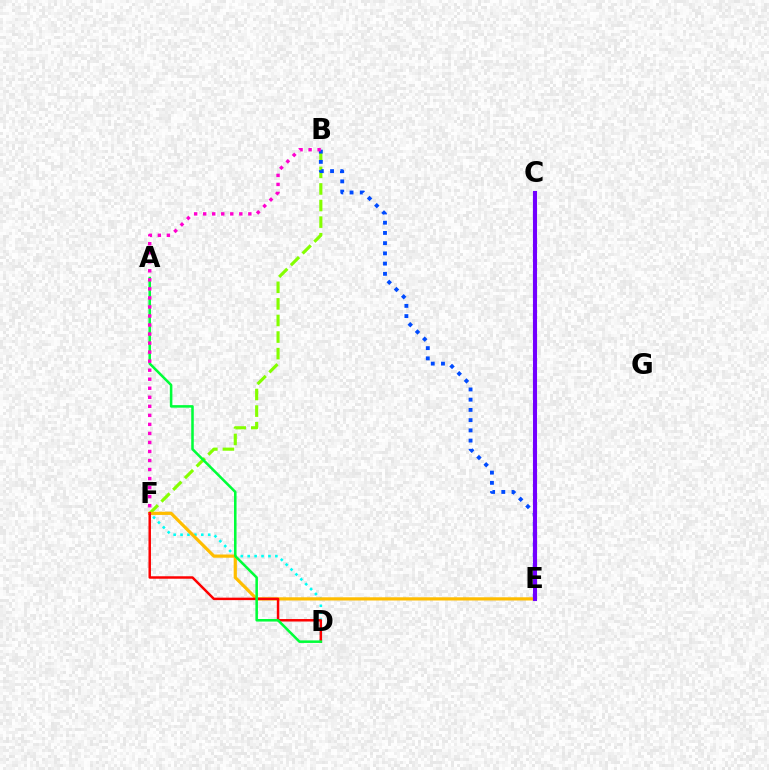{('B', 'F'): [{'color': '#84ff00', 'line_style': 'dashed', 'thickness': 2.25}, {'color': '#ff00cf', 'line_style': 'dotted', 'thickness': 2.45}], ('D', 'F'): [{'color': '#00fff6', 'line_style': 'dotted', 'thickness': 1.88}, {'color': '#ff0000', 'line_style': 'solid', 'thickness': 1.78}], ('B', 'E'): [{'color': '#004bff', 'line_style': 'dotted', 'thickness': 2.78}], ('E', 'F'): [{'color': '#ffbd00', 'line_style': 'solid', 'thickness': 2.31}], ('A', 'D'): [{'color': '#00ff39', 'line_style': 'solid', 'thickness': 1.83}], ('C', 'E'): [{'color': '#7200ff', 'line_style': 'solid', 'thickness': 2.95}]}